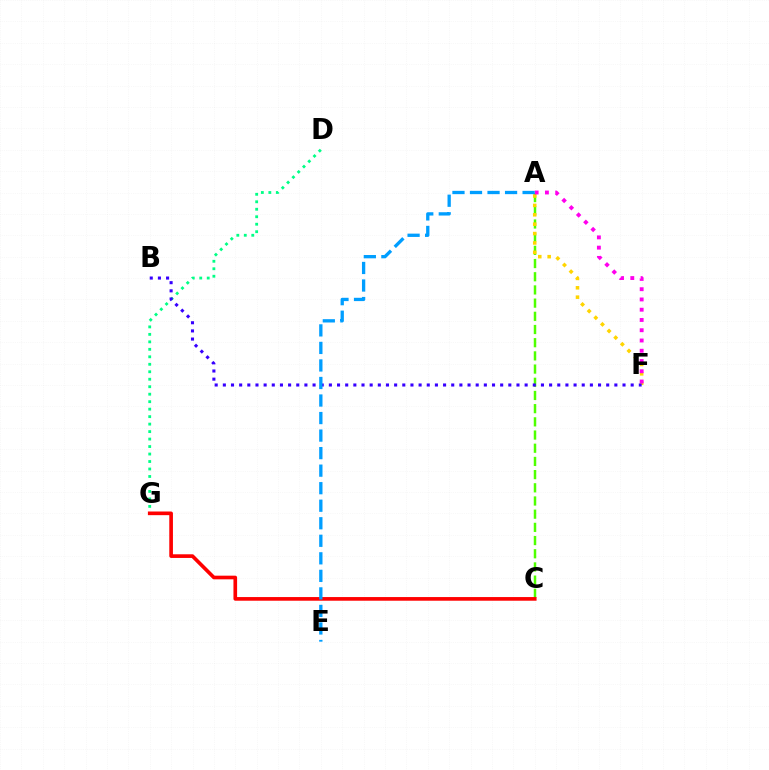{('D', 'G'): [{'color': '#00ff86', 'line_style': 'dotted', 'thickness': 2.03}], ('A', 'C'): [{'color': '#4fff00', 'line_style': 'dashed', 'thickness': 1.79}], ('A', 'F'): [{'color': '#ffd500', 'line_style': 'dotted', 'thickness': 2.55}, {'color': '#ff00ed', 'line_style': 'dotted', 'thickness': 2.79}], ('B', 'F'): [{'color': '#3700ff', 'line_style': 'dotted', 'thickness': 2.22}], ('C', 'G'): [{'color': '#ff0000', 'line_style': 'solid', 'thickness': 2.63}], ('A', 'E'): [{'color': '#009eff', 'line_style': 'dashed', 'thickness': 2.38}]}